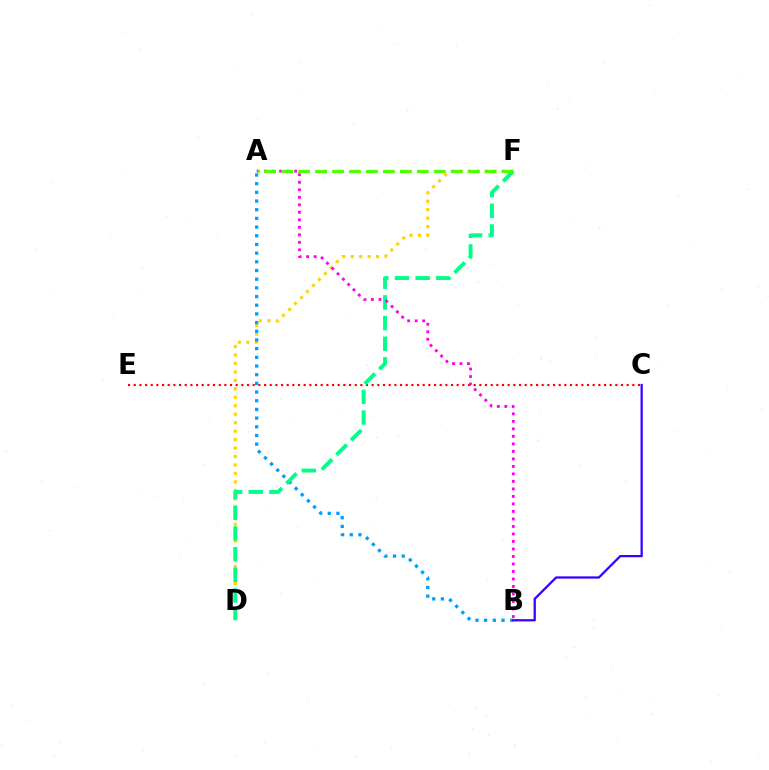{('D', 'F'): [{'color': '#ffd500', 'line_style': 'dotted', 'thickness': 2.3}, {'color': '#00ff86', 'line_style': 'dashed', 'thickness': 2.81}], ('A', 'B'): [{'color': '#009eff', 'line_style': 'dotted', 'thickness': 2.36}, {'color': '#ff00ed', 'line_style': 'dotted', 'thickness': 2.04}], ('C', 'E'): [{'color': '#ff0000', 'line_style': 'dotted', 'thickness': 1.54}], ('B', 'C'): [{'color': '#3700ff', 'line_style': 'solid', 'thickness': 1.63}], ('A', 'F'): [{'color': '#4fff00', 'line_style': 'dashed', 'thickness': 2.3}]}